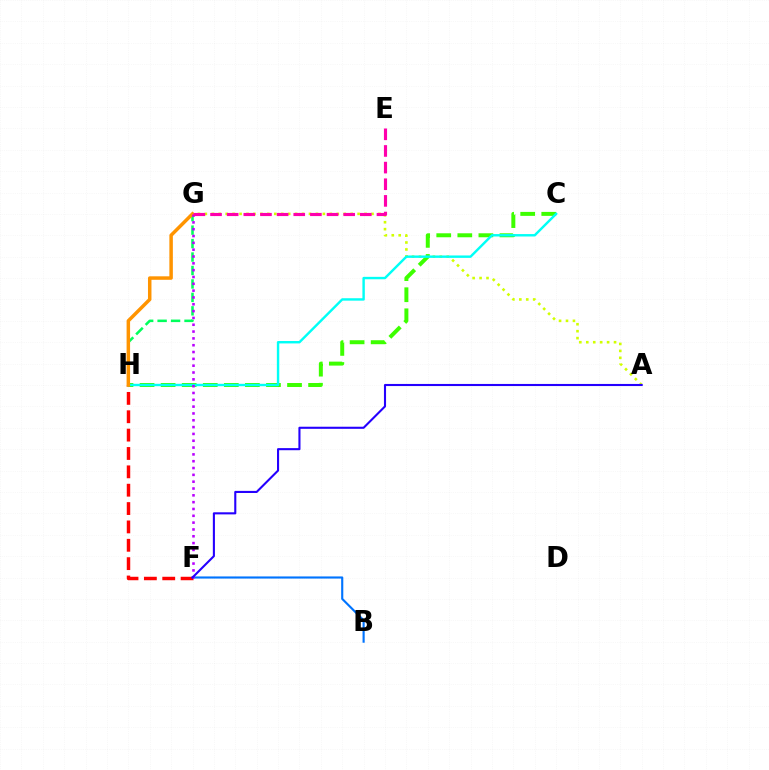{('B', 'F'): [{'color': '#0074ff', 'line_style': 'solid', 'thickness': 1.53}], ('F', 'H'): [{'color': '#ff0000', 'line_style': 'dashed', 'thickness': 2.49}], ('G', 'H'): [{'color': '#00ff5c', 'line_style': 'dashed', 'thickness': 1.83}, {'color': '#ff9400', 'line_style': 'solid', 'thickness': 2.51}], ('A', 'G'): [{'color': '#d1ff00', 'line_style': 'dotted', 'thickness': 1.89}], ('C', 'H'): [{'color': '#3dff00', 'line_style': 'dashed', 'thickness': 2.86}, {'color': '#00fff6', 'line_style': 'solid', 'thickness': 1.74}], ('F', 'G'): [{'color': '#b900ff', 'line_style': 'dotted', 'thickness': 1.85}], ('A', 'F'): [{'color': '#2500ff', 'line_style': 'solid', 'thickness': 1.51}], ('E', 'G'): [{'color': '#ff00ac', 'line_style': 'dashed', 'thickness': 2.26}]}